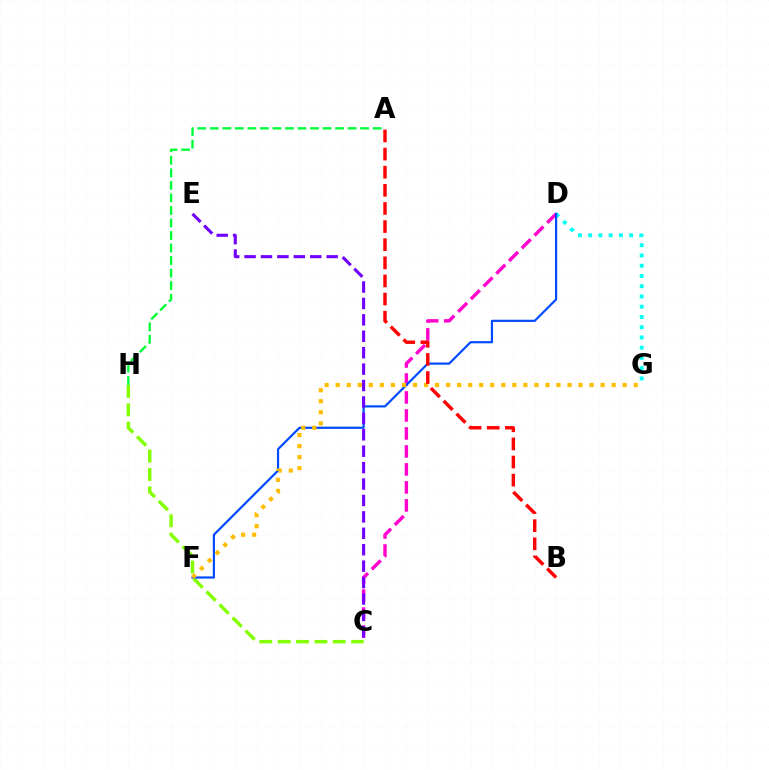{('D', 'G'): [{'color': '#00fff6', 'line_style': 'dotted', 'thickness': 2.78}], ('C', 'H'): [{'color': '#84ff00', 'line_style': 'dashed', 'thickness': 2.5}], ('C', 'D'): [{'color': '#ff00cf', 'line_style': 'dashed', 'thickness': 2.44}], ('D', 'F'): [{'color': '#004bff', 'line_style': 'solid', 'thickness': 1.57}], ('F', 'G'): [{'color': '#ffbd00', 'line_style': 'dotted', 'thickness': 3.0}], ('A', 'B'): [{'color': '#ff0000', 'line_style': 'dashed', 'thickness': 2.46}], ('A', 'H'): [{'color': '#00ff39', 'line_style': 'dashed', 'thickness': 1.7}], ('C', 'E'): [{'color': '#7200ff', 'line_style': 'dashed', 'thickness': 2.23}]}